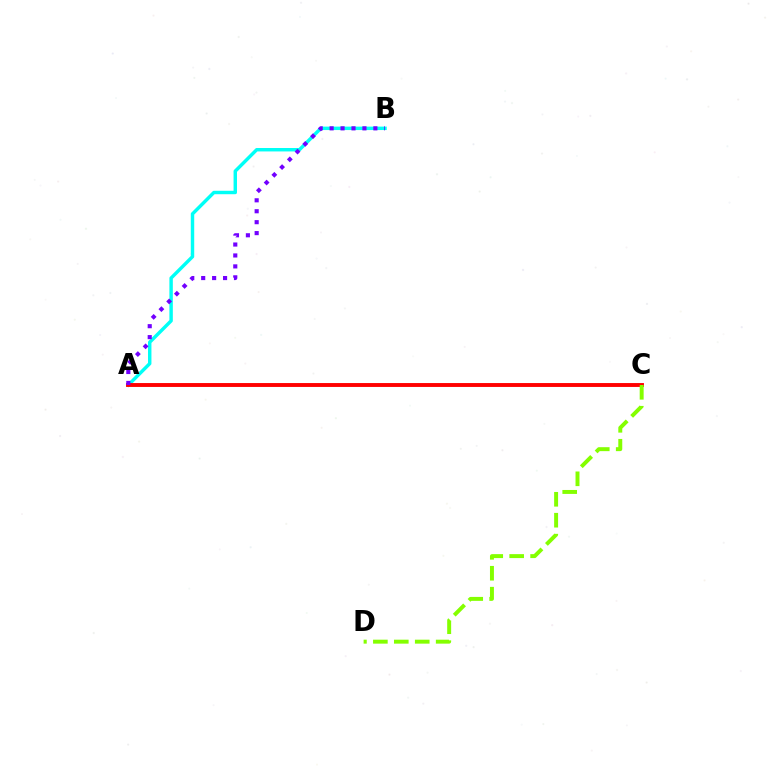{('A', 'B'): [{'color': '#00fff6', 'line_style': 'solid', 'thickness': 2.48}, {'color': '#7200ff', 'line_style': 'dotted', 'thickness': 2.97}], ('A', 'C'): [{'color': '#ff0000', 'line_style': 'solid', 'thickness': 2.8}], ('C', 'D'): [{'color': '#84ff00', 'line_style': 'dashed', 'thickness': 2.84}]}